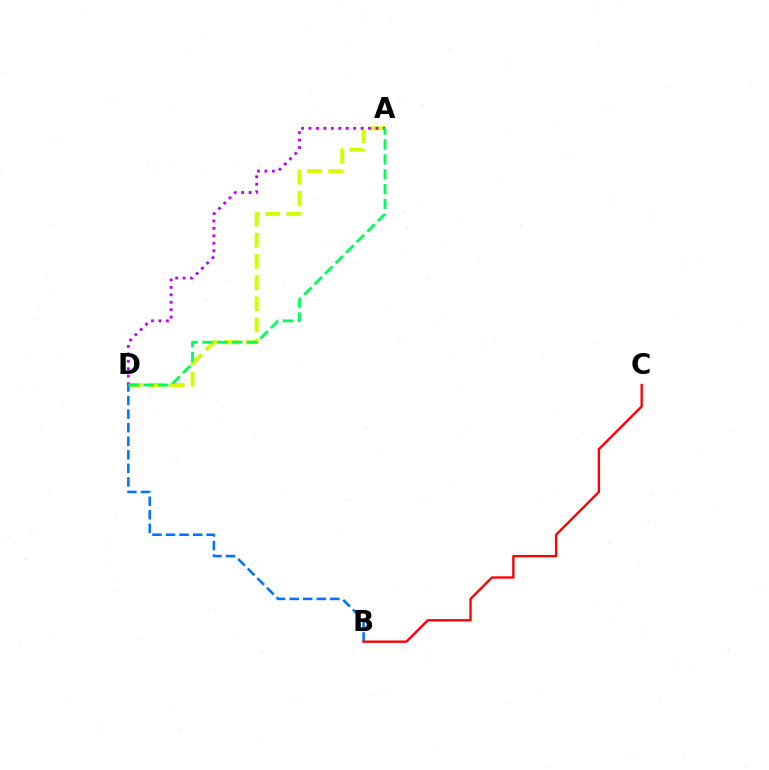{('A', 'D'): [{'color': '#d1ff00', 'line_style': 'dashed', 'thickness': 2.88}, {'color': '#b900ff', 'line_style': 'dotted', 'thickness': 2.02}, {'color': '#00ff5c', 'line_style': 'dashed', 'thickness': 2.02}], ('B', 'D'): [{'color': '#0074ff', 'line_style': 'dashed', 'thickness': 1.84}], ('B', 'C'): [{'color': '#ff0000', 'line_style': 'solid', 'thickness': 1.7}]}